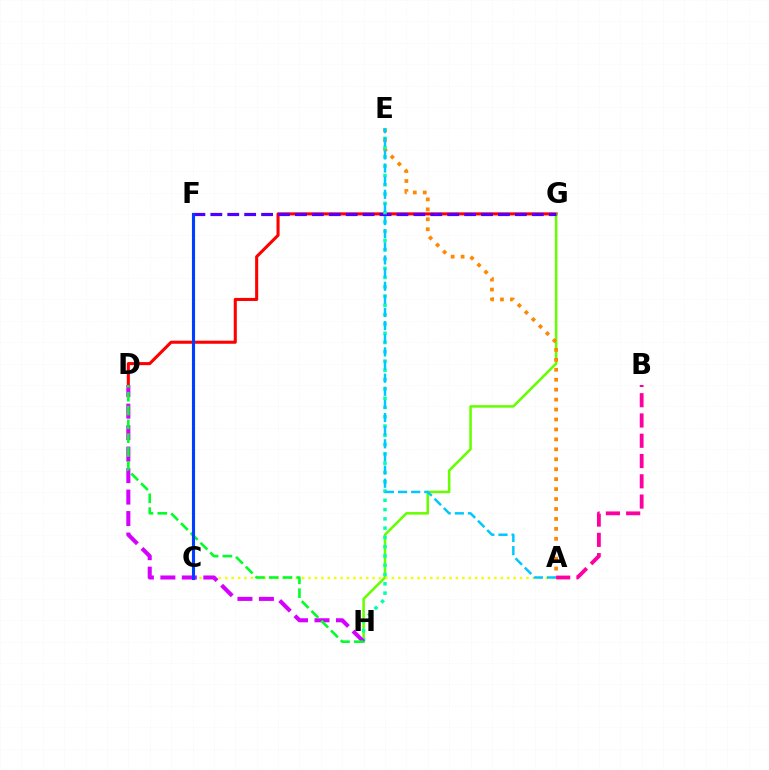{('D', 'G'): [{'color': '#ff0000', 'line_style': 'solid', 'thickness': 2.21}], ('G', 'H'): [{'color': '#66ff00', 'line_style': 'solid', 'thickness': 1.83}], ('F', 'G'): [{'color': '#4f00ff', 'line_style': 'dashed', 'thickness': 2.3}], ('A', 'E'): [{'color': '#ff8800', 'line_style': 'dotted', 'thickness': 2.7}, {'color': '#00c7ff', 'line_style': 'dashed', 'thickness': 1.78}], ('E', 'H'): [{'color': '#00ffaf', 'line_style': 'dotted', 'thickness': 2.52}], ('A', 'C'): [{'color': '#eeff00', 'line_style': 'dotted', 'thickness': 1.74}], ('D', 'H'): [{'color': '#d600ff', 'line_style': 'dashed', 'thickness': 2.92}, {'color': '#00ff27', 'line_style': 'dashed', 'thickness': 1.87}], ('C', 'F'): [{'color': '#003fff', 'line_style': 'solid', 'thickness': 2.24}], ('A', 'B'): [{'color': '#ff00a0', 'line_style': 'dashed', 'thickness': 2.75}]}